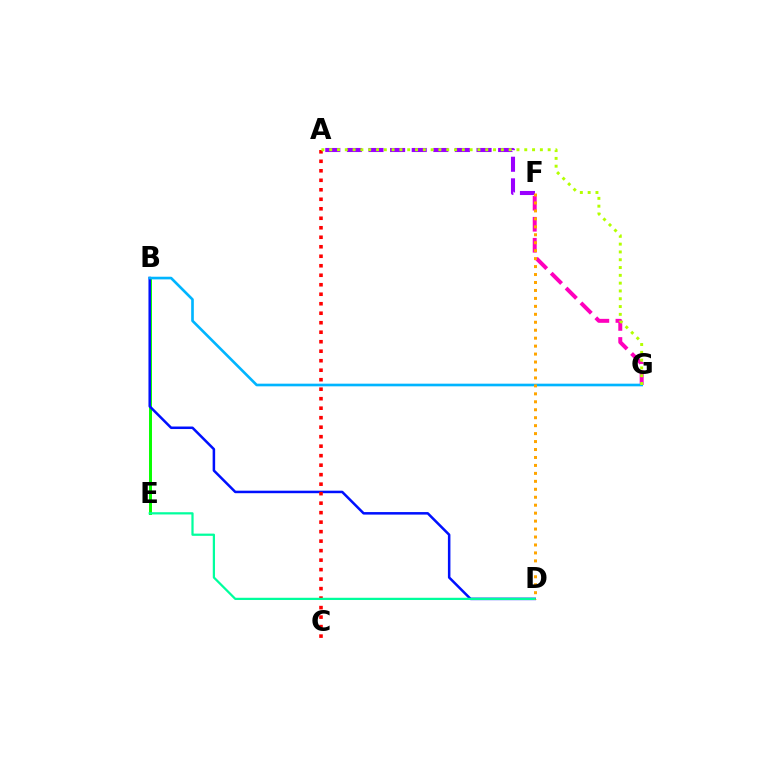{('A', 'F'): [{'color': '#9b00ff', 'line_style': 'dashed', 'thickness': 2.94}], ('B', 'E'): [{'color': '#08ff00', 'line_style': 'solid', 'thickness': 2.13}], ('F', 'G'): [{'color': '#ff00bd', 'line_style': 'dashed', 'thickness': 2.86}], ('B', 'D'): [{'color': '#0010ff', 'line_style': 'solid', 'thickness': 1.81}], ('A', 'C'): [{'color': '#ff0000', 'line_style': 'dotted', 'thickness': 2.58}], ('B', 'G'): [{'color': '#00b5ff', 'line_style': 'solid', 'thickness': 1.91}], ('A', 'G'): [{'color': '#b3ff00', 'line_style': 'dotted', 'thickness': 2.12}], ('D', 'E'): [{'color': '#00ff9d', 'line_style': 'solid', 'thickness': 1.61}], ('D', 'F'): [{'color': '#ffa500', 'line_style': 'dotted', 'thickness': 2.16}]}